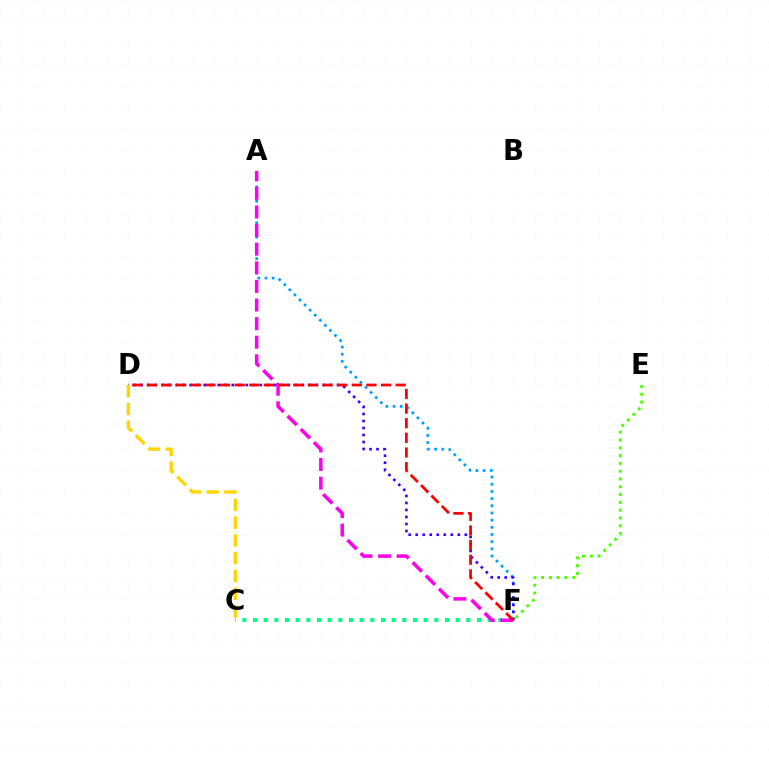{('A', 'F'): [{'color': '#009eff', 'line_style': 'dotted', 'thickness': 1.95}, {'color': '#ff00ed', 'line_style': 'dashed', 'thickness': 2.53}], ('D', 'F'): [{'color': '#3700ff', 'line_style': 'dotted', 'thickness': 1.91}, {'color': '#ff0000', 'line_style': 'dashed', 'thickness': 1.99}], ('C', 'F'): [{'color': '#00ff86', 'line_style': 'dotted', 'thickness': 2.9}], ('C', 'D'): [{'color': '#ffd500', 'line_style': 'dashed', 'thickness': 2.42}], ('E', 'F'): [{'color': '#4fff00', 'line_style': 'dotted', 'thickness': 2.12}]}